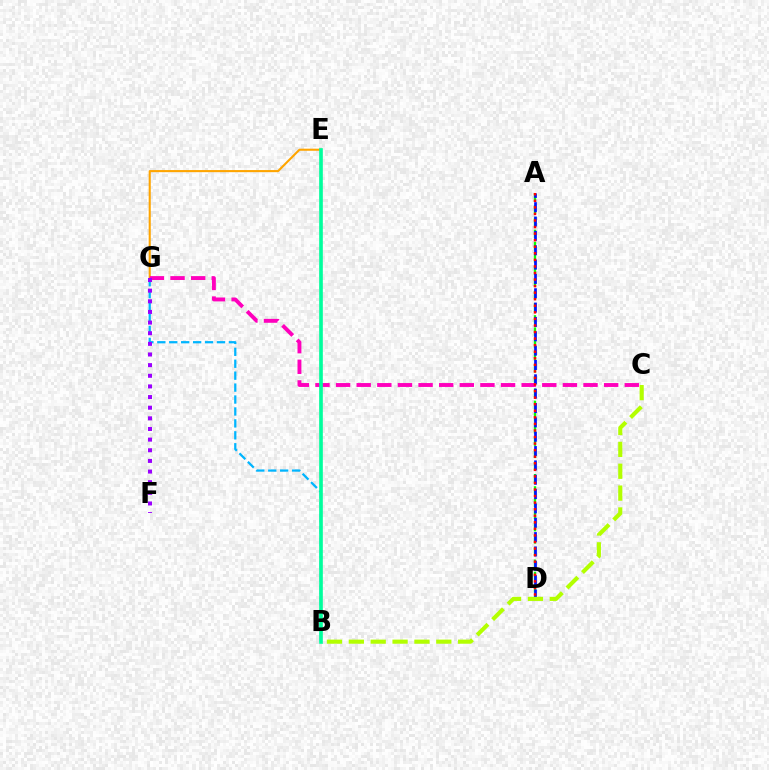{('A', 'D'): [{'color': '#08ff00', 'line_style': 'dashed', 'thickness': 1.66}, {'color': '#0010ff', 'line_style': 'dashed', 'thickness': 1.95}, {'color': '#ff0000', 'line_style': 'dotted', 'thickness': 1.78}], ('B', 'C'): [{'color': '#b3ff00', 'line_style': 'dashed', 'thickness': 2.97}], ('E', 'G'): [{'color': '#ffa500', 'line_style': 'solid', 'thickness': 1.51}], ('C', 'G'): [{'color': '#ff00bd', 'line_style': 'dashed', 'thickness': 2.8}], ('B', 'G'): [{'color': '#00b5ff', 'line_style': 'dashed', 'thickness': 1.62}], ('B', 'E'): [{'color': '#00ff9d', 'line_style': 'solid', 'thickness': 2.63}], ('F', 'G'): [{'color': '#9b00ff', 'line_style': 'dotted', 'thickness': 2.89}]}